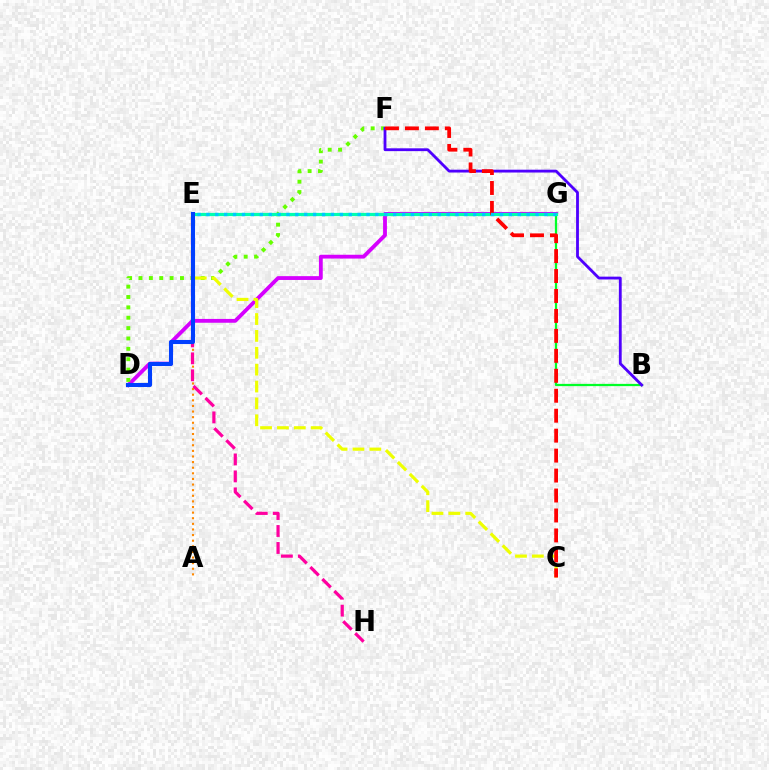{('D', 'G'): [{'color': '#d600ff', 'line_style': 'solid', 'thickness': 2.75}], ('A', 'E'): [{'color': '#ff8800', 'line_style': 'dotted', 'thickness': 1.53}], ('B', 'G'): [{'color': '#00ff27', 'line_style': 'solid', 'thickness': 1.62}], ('D', 'F'): [{'color': '#66ff00', 'line_style': 'dotted', 'thickness': 2.82}], ('E', 'H'): [{'color': '#ff00a0', 'line_style': 'dashed', 'thickness': 2.31}], ('C', 'E'): [{'color': '#eeff00', 'line_style': 'dashed', 'thickness': 2.29}], ('E', 'G'): [{'color': '#00ffaf', 'line_style': 'solid', 'thickness': 2.31}, {'color': '#00c7ff', 'line_style': 'dotted', 'thickness': 2.42}], ('B', 'F'): [{'color': '#4f00ff', 'line_style': 'solid', 'thickness': 2.03}], ('D', 'E'): [{'color': '#003fff', 'line_style': 'solid', 'thickness': 2.94}], ('C', 'F'): [{'color': '#ff0000', 'line_style': 'dashed', 'thickness': 2.71}]}